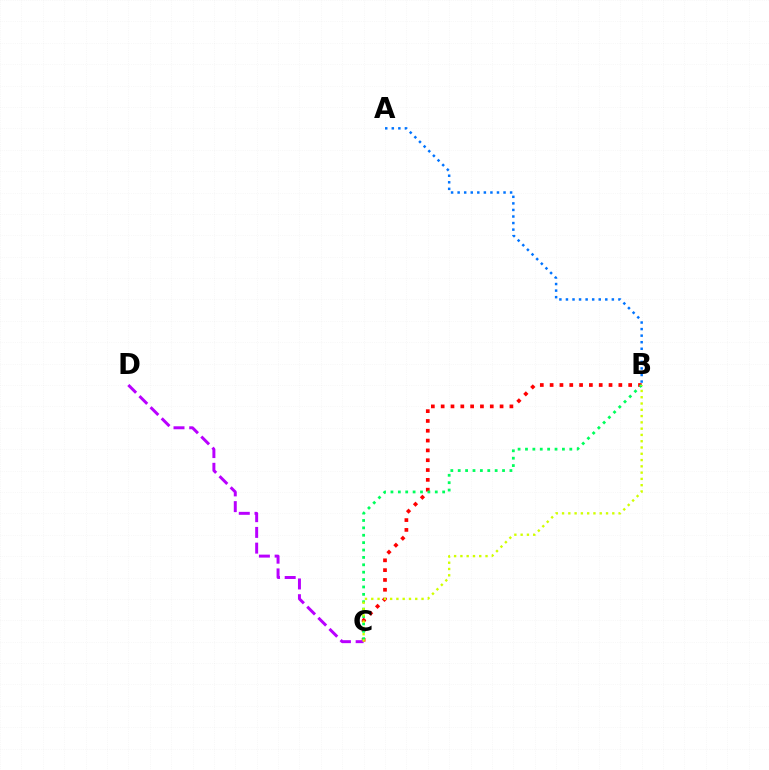{('B', 'C'): [{'color': '#ff0000', 'line_style': 'dotted', 'thickness': 2.67}, {'color': '#00ff5c', 'line_style': 'dotted', 'thickness': 2.01}, {'color': '#d1ff00', 'line_style': 'dotted', 'thickness': 1.71}], ('C', 'D'): [{'color': '#b900ff', 'line_style': 'dashed', 'thickness': 2.14}], ('A', 'B'): [{'color': '#0074ff', 'line_style': 'dotted', 'thickness': 1.78}]}